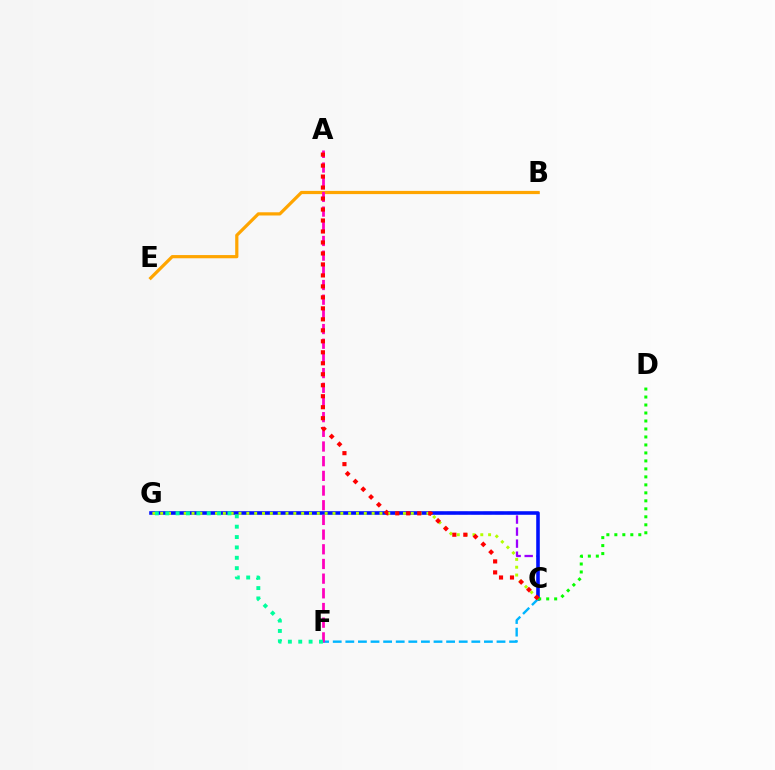{('C', 'G'): [{'color': '#9b00ff', 'line_style': 'dashed', 'thickness': 1.63}, {'color': '#0010ff', 'line_style': 'solid', 'thickness': 2.56}, {'color': '#b3ff00', 'line_style': 'dotted', 'thickness': 2.13}], ('B', 'E'): [{'color': '#ffa500', 'line_style': 'solid', 'thickness': 2.31}], ('C', 'F'): [{'color': '#00b5ff', 'line_style': 'dashed', 'thickness': 1.71}], ('A', 'F'): [{'color': '#ff00bd', 'line_style': 'dashed', 'thickness': 1.99}], ('C', 'D'): [{'color': '#08ff00', 'line_style': 'dotted', 'thickness': 2.17}], ('F', 'G'): [{'color': '#00ff9d', 'line_style': 'dotted', 'thickness': 2.82}], ('A', 'C'): [{'color': '#ff0000', 'line_style': 'dotted', 'thickness': 2.98}]}